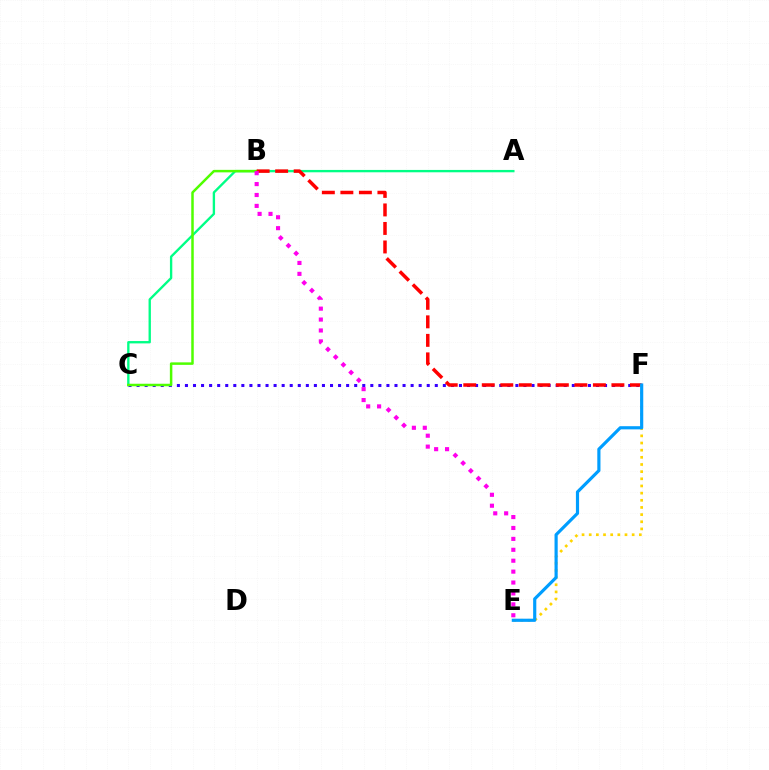{('A', 'C'): [{'color': '#00ff86', 'line_style': 'solid', 'thickness': 1.7}], ('C', 'F'): [{'color': '#3700ff', 'line_style': 'dotted', 'thickness': 2.19}], ('B', 'C'): [{'color': '#4fff00', 'line_style': 'solid', 'thickness': 1.8}], ('B', 'F'): [{'color': '#ff0000', 'line_style': 'dashed', 'thickness': 2.52}], ('E', 'F'): [{'color': '#ffd500', 'line_style': 'dotted', 'thickness': 1.95}, {'color': '#009eff', 'line_style': 'solid', 'thickness': 2.28}], ('B', 'E'): [{'color': '#ff00ed', 'line_style': 'dotted', 'thickness': 2.96}]}